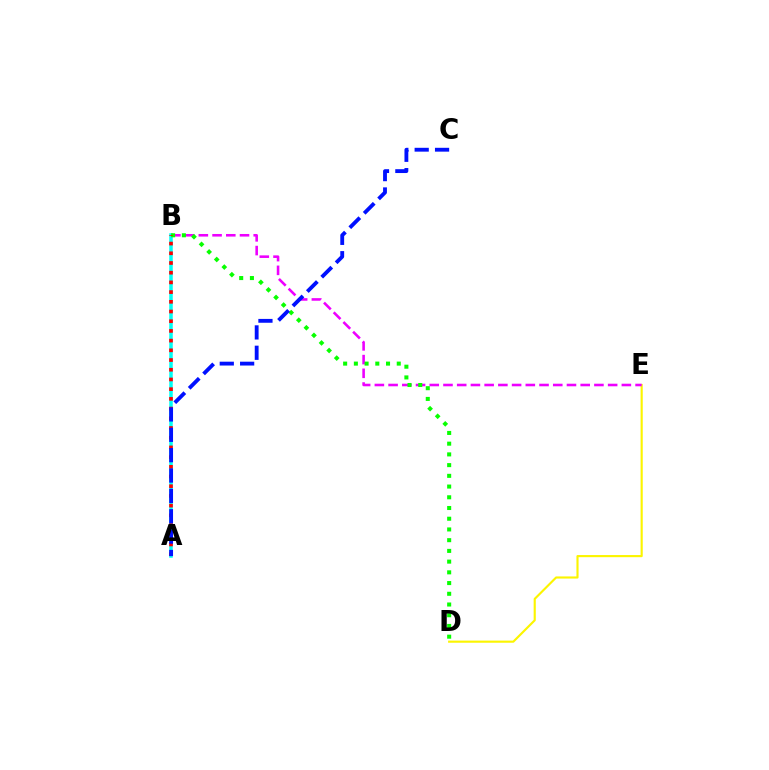{('D', 'E'): [{'color': '#fcf500', 'line_style': 'solid', 'thickness': 1.54}], ('B', 'E'): [{'color': '#ee00ff', 'line_style': 'dashed', 'thickness': 1.86}], ('A', 'B'): [{'color': '#00fff6', 'line_style': 'solid', 'thickness': 2.53}, {'color': '#ff0000', 'line_style': 'dotted', 'thickness': 2.64}], ('B', 'D'): [{'color': '#08ff00', 'line_style': 'dotted', 'thickness': 2.91}], ('A', 'C'): [{'color': '#0010ff', 'line_style': 'dashed', 'thickness': 2.77}]}